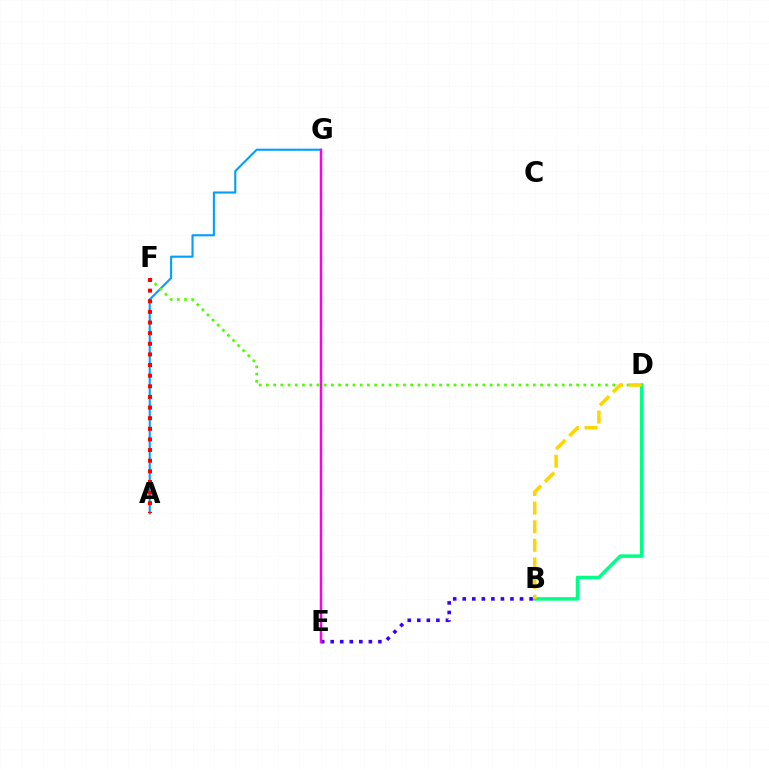{('A', 'G'): [{'color': '#009eff', 'line_style': 'solid', 'thickness': 1.5}], ('B', 'E'): [{'color': '#3700ff', 'line_style': 'dotted', 'thickness': 2.59}], ('B', 'D'): [{'color': '#00ff86', 'line_style': 'solid', 'thickness': 2.52}, {'color': '#ffd500', 'line_style': 'dashed', 'thickness': 2.53}], ('D', 'F'): [{'color': '#4fff00', 'line_style': 'dotted', 'thickness': 1.96}], ('A', 'F'): [{'color': '#ff0000', 'line_style': 'dotted', 'thickness': 2.89}], ('E', 'G'): [{'color': '#ff00ed', 'line_style': 'solid', 'thickness': 1.8}]}